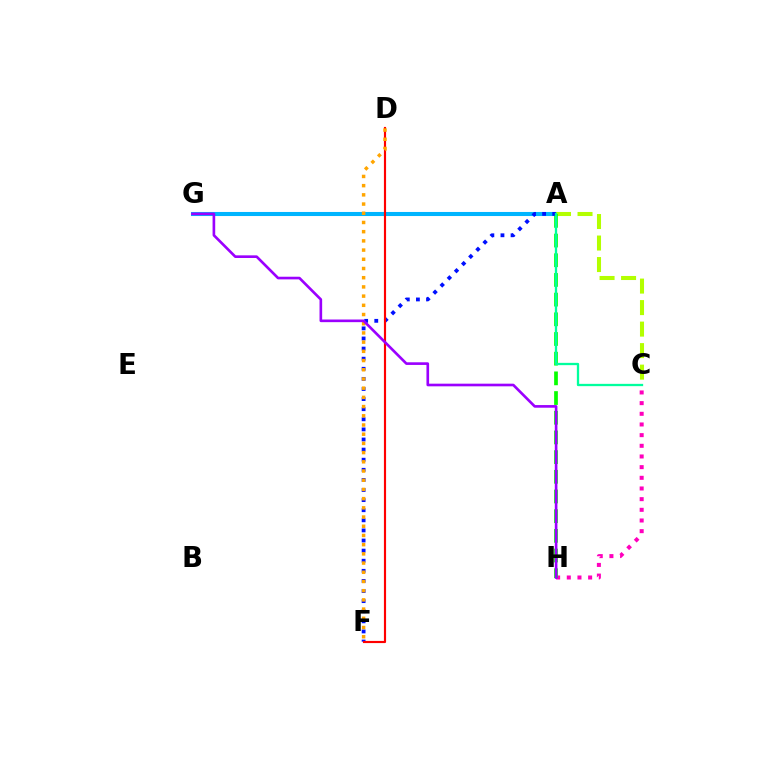{('A', 'G'): [{'color': '#00b5ff', 'line_style': 'solid', 'thickness': 2.93}], ('A', 'C'): [{'color': '#b3ff00', 'line_style': 'dashed', 'thickness': 2.92}, {'color': '#00ff9d', 'line_style': 'solid', 'thickness': 1.65}], ('C', 'H'): [{'color': '#ff00bd', 'line_style': 'dotted', 'thickness': 2.9}], ('A', 'H'): [{'color': '#08ff00', 'line_style': 'dashed', 'thickness': 2.67}], ('A', 'F'): [{'color': '#0010ff', 'line_style': 'dotted', 'thickness': 2.74}], ('D', 'F'): [{'color': '#ff0000', 'line_style': 'solid', 'thickness': 1.55}, {'color': '#ffa500', 'line_style': 'dotted', 'thickness': 2.5}], ('G', 'H'): [{'color': '#9b00ff', 'line_style': 'solid', 'thickness': 1.91}]}